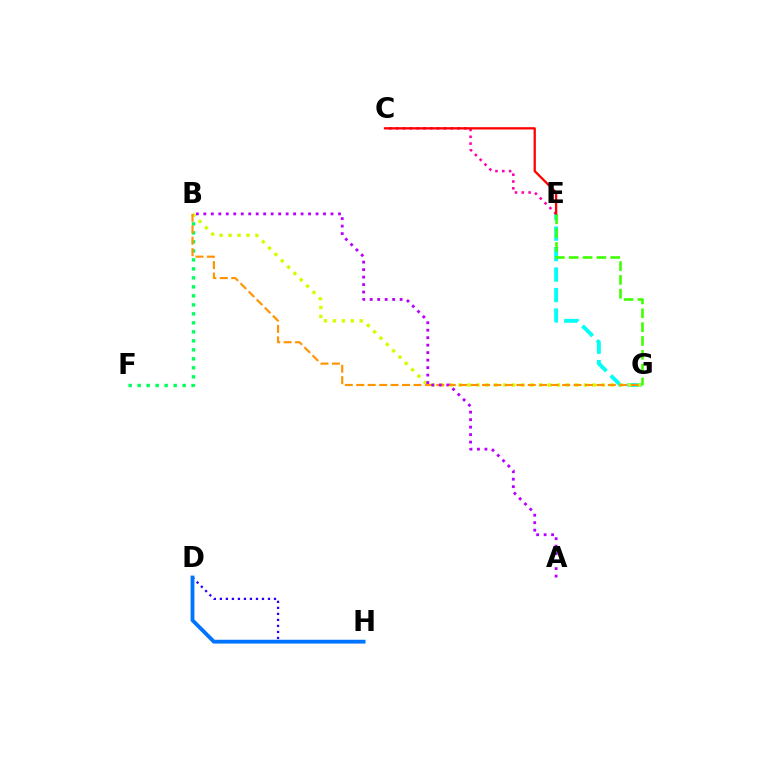{('E', 'G'): [{'color': '#00fff6', 'line_style': 'dashed', 'thickness': 2.78}, {'color': '#3dff00', 'line_style': 'dashed', 'thickness': 1.88}], ('B', 'F'): [{'color': '#00ff5c', 'line_style': 'dotted', 'thickness': 2.44}], ('C', 'E'): [{'color': '#ff00ac', 'line_style': 'dotted', 'thickness': 1.85}, {'color': '#ff0000', 'line_style': 'solid', 'thickness': 1.64}], ('D', 'H'): [{'color': '#2500ff', 'line_style': 'dotted', 'thickness': 1.63}, {'color': '#0074ff', 'line_style': 'solid', 'thickness': 2.75}], ('B', 'G'): [{'color': '#d1ff00', 'line_style': 'dotted', 'thickness': 2.43}, {'color': '#ff9400', 'line_style': 'dashed', 'thickness': 1.55}], ('A', 'B'): [{'color': '#b900ff', 'line_style': 'dotted', 'thickness': 2.03}]}